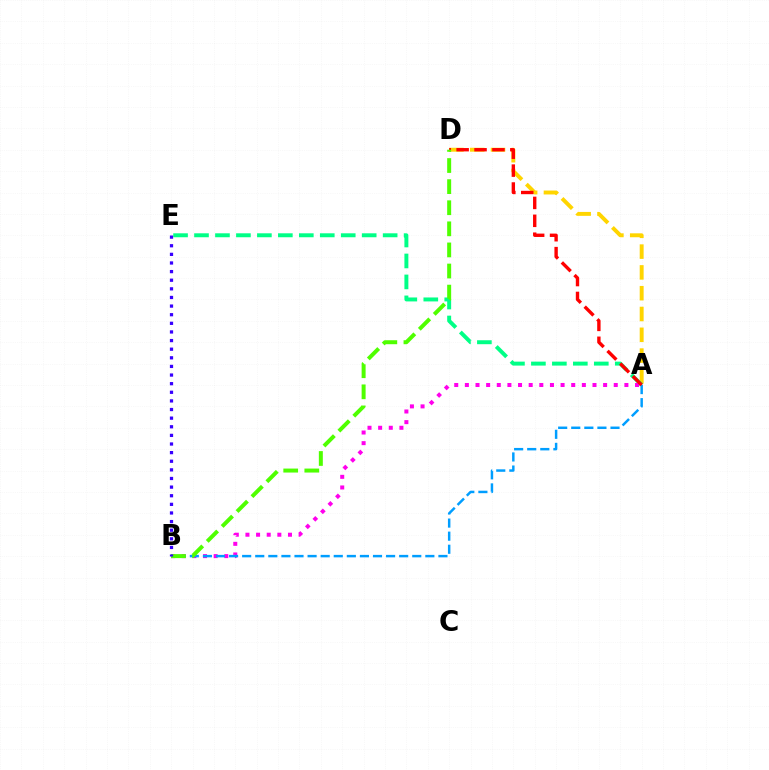{('A', 'D'): [{'color': '#ffd500', 'line_style': 'dashed', 'thickness': 2.82}, {'color': '#ff0000', 'line_style': 'dashed', 'thickness': 2.43}], ('A', 'E'): [{'color': '#00ff86', 'line_style': 'dashed', 'thickness': 2.85}], ('A', 'B'): [{'color': '#ff00ed', 'line_style': 'dotted', 'thickness': 2.89}, {'color': '#009eff', 'line_style': 'dashed', 'thickness': 1.78}], ('B', 'D'): [{'color': '#4fff00', 'line_style': 'dashed', 'thickness': 2.87}], ('B', 'E'): [{'color': '#3700ff', 'line_style': 'dotted', 'thickness': 2.34}]}